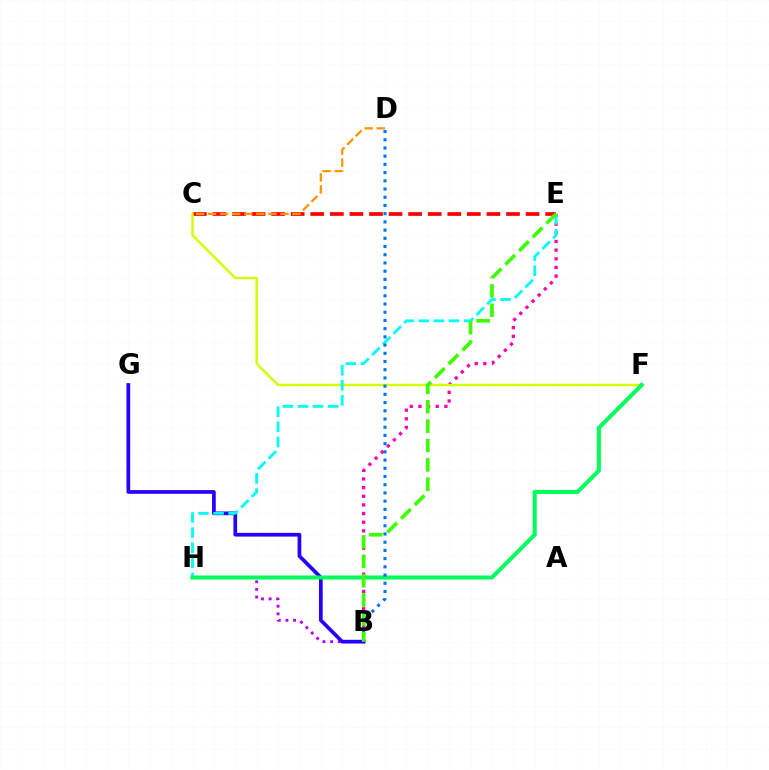{('B', 'H'): [{'color': '#b900ff', 'line_style': 'dotted', 'thickness': 2.08}], ('B', 'E'): [{'color': '#ff00ac', 'line_style': 'dotted', 'thickness': 2.35}, {'color': '#3dff00', 'line_style': 'dashed', 'thickness': 2.63}], ('C', 'E'): [{'color': '#ff0000', 'line_style': 'dashed', 'thickness': 2.66}], ('C', 'D'): [{'color': '#ff9400', 'line_style': 'dashed', 'thickness': 1.64}], ('B', 'G'): [{'color': '#2500ff', 'line_style': 'solid', 'thickness': 2.67}], ('C', 'F'): [{'color': '#d1ff00', 'line_style': 'solid', 'thickness': 1.75}], ('E', 'H'): [{'color': '#00fff6', 'line_style': 'dashed', 'thickness': 2.05}], ('F', 'H'): [{'color': '#00ff5c', 'line_style': 'solid', 'thickness': 2.92}], ('B', 'D'): [{'color': '#0074ff', 'line_style': 'dotted', 'thickness': 2.23}]}